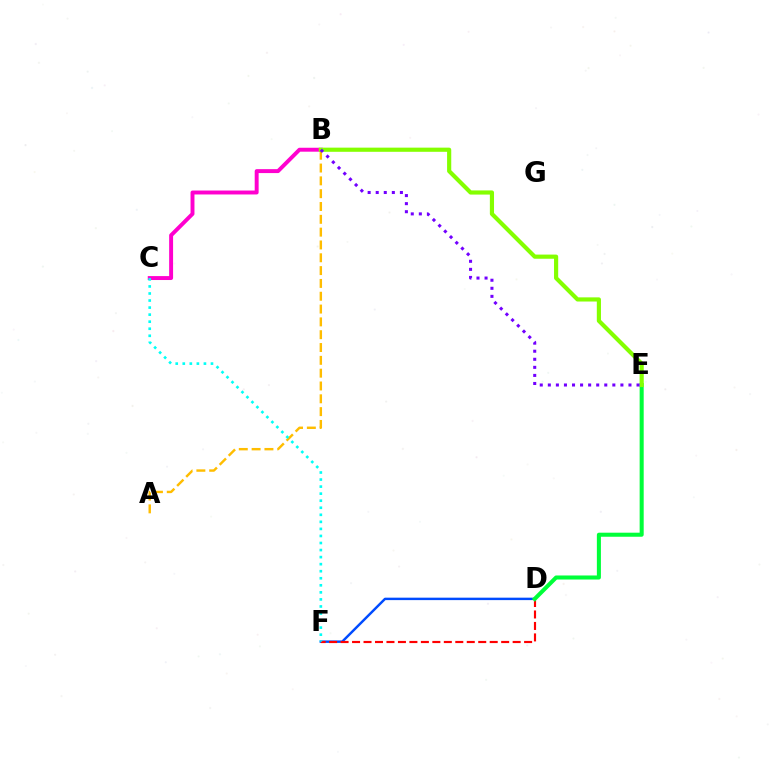{('A', 'B'): [{'color': '#ffbd00', 'line_style': 'dashed', 'thickness': 1.74}], ('D', 'F'): [{'color': '#004bff', 'line_style': 'solid', 'thickness': 1.76}, {'color': '#ff0000', 'line_style': 'dashed', 'thickness': 1.56}], ('B', 'C'): [{'color': '#ff00cf', 'line_style': 'solid', 'thickness': 2.83}], ('D', 'E'): [{'color': '#00ff39', 'line_style': 'solid', 'thickness': 2.92}], ('B', 'E'): [{'color': '#84ff00', 'line_style': 'solid', 'thickness': 2.99}, {'color': '#7200ff', 'line_style': 'dotted', 'thickness': 2.19}], ('C', 'F'): [{'color': '#00fff6', 'line_style': 'dotted', 'thickness': 1.92}]}